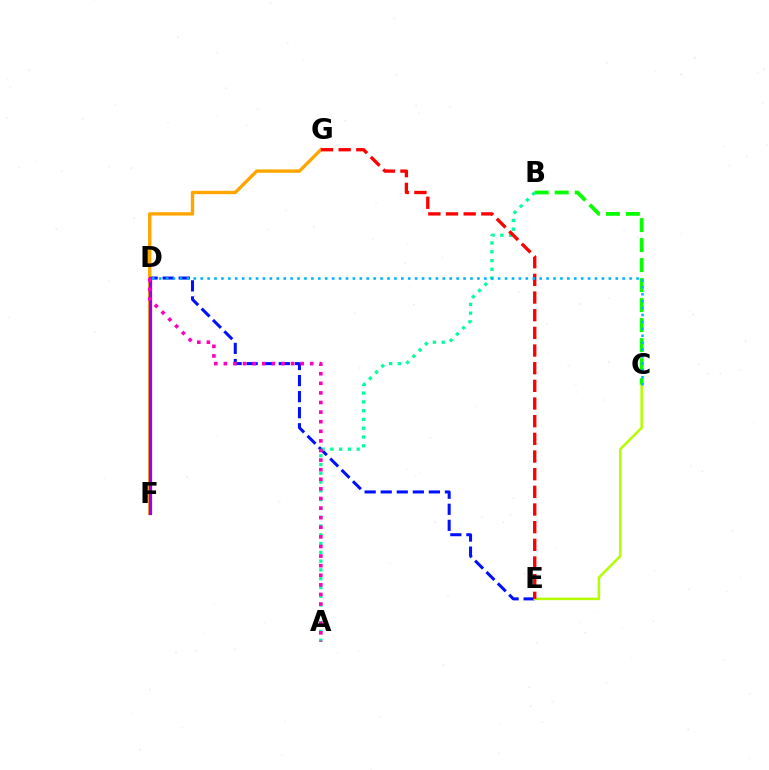{('B', 'C'): [{'color': '#08ff00', 'line_style': 'dashed', 'thickness': 2.72}], ('D', 'E'): [{'color': '#0010ff', 'line_style': 'dashed', 'thickness': 2.18}], ('F', 'G'): [{'color': '#ffa500', 'line_style': 'solid', 'thickness': 2.42}], ('A', 'B'): [{'color': '#00ff9d', 'line_style': 'dotted', 'thickness': 2.39}], ('D', 'F'): [{'color': '#9b00ff', 'line_style': 'solid', 'thickness': 2.32}], ('C', 'E'): [{'color': '#b3ff00', 'line_style': 'solid', 'thickness': 1.82}], ('E', 'G'): [{'color': '#ff0000', 'line_style': 'dashed', 'thickness': 2.4}], ('A', 'D'): [{'color': '#ff00bd', 'line_style': 'dotted', 'thickness': 2.61}], ('C', 'D'): [{'color': '#00b5ff', 'line_style': 'dotted', 'thickness': 1.88}]}